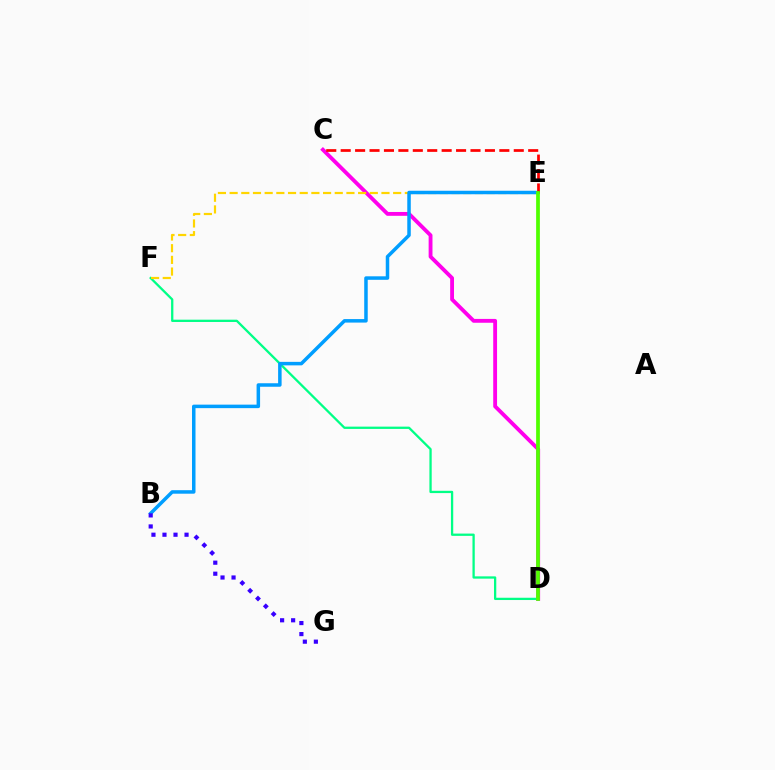{('C', 'D'): [{'color': '#ff00ed', 'line_style': 'solid', 'thickness': 2.77}], ('D', 'F'): [{'color': '#00ff86', 'line_style': 'solid', 'thickness': 1.65}], ('E', 'F'): [{'color': '#ffd500', 'line_style': 'dashed', 'thickness': 1.59}], ('B', 'E'): [{'color': '#009eff', 'line_style': 'solid', 'thickness': 2.52}], ('B', 'G'): [{'color': '#3700ff', 'line_style': 'dotted', 'thickness': 3.0}], ('C', 'E'): [{'color': '#ff0000', 'line_style': 'dashed', 'thickness': 1.96}], ('D', 'E'): [{'color': '#4fff00', 'line_style': 'solid', 'thickness': 2.7}]}